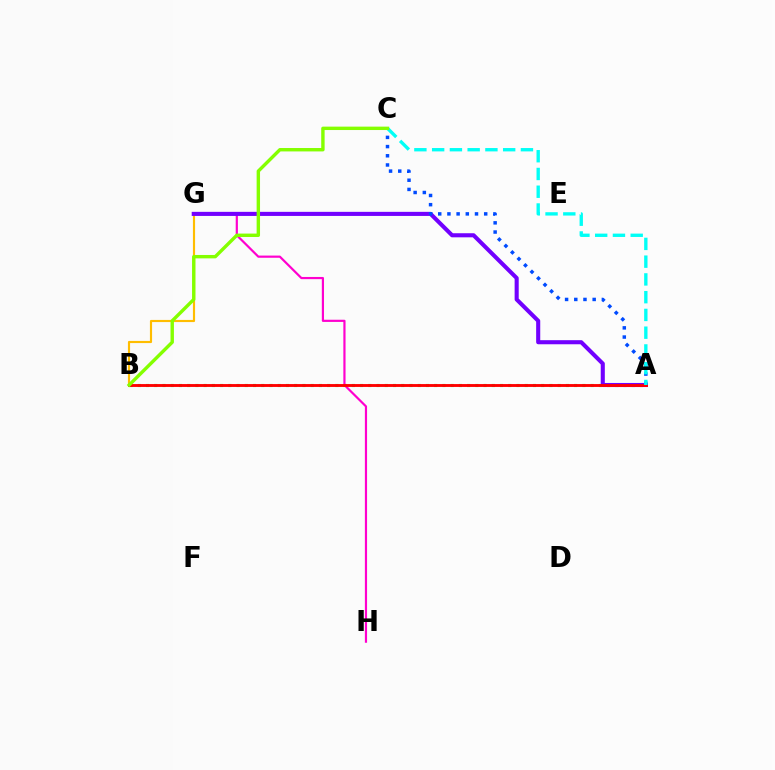{('A', 'B'): [{'color': '#00ff39', 'line_style': 'dotted', 'thickness': 2.24}, {'color': '#ff0000', 'line_style': 'solid', 'thickness': 2.07}], ('G', 'H'): [{'color': '#ff00cf', 'line_style': 'solid', 'thickness': 1.58}], ('B', 'G'): [{'color': '#ffbd00', 'line_style': 'solid', 'thickness': 1.55}], ('A', 'G'): [{'color': '#7200ff', 'line_style': 'solid', 'thickness': 2.94}], ('A', 'C'): [{'color': '#004bff', 'line_style': 'dotted', 'thickness': 2.5}, {'color': '#00fff6', 'line_style': 'dashed', 'thickness': 2.41}], ('B', 'C'): [{'color': '#84ff00', 'line_style': 'solid', 'thickness': 2.45}]}